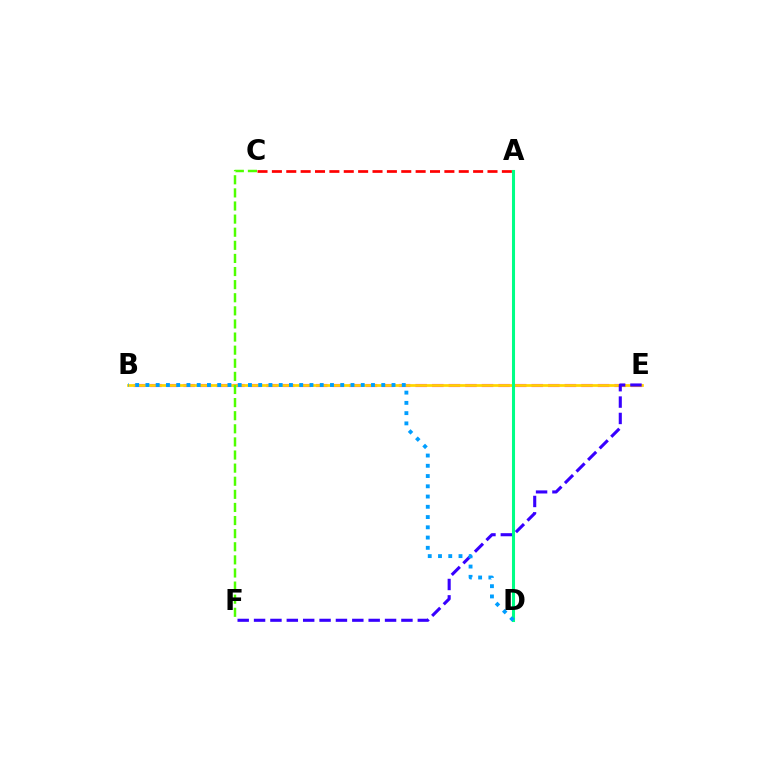{('A', 'C'): [{'color': '#ff0000', 'line_style': 'dashed', 'thickness': 1.95}], ('B', 'E'): [{'color': '#ff00ed', 'line_style': 'dashed', 'thickness': 2.25}, {'color': '#ffd500', 'line_style': 'solid', 'thickness': 1.97}], ('A', 'D'): [{'color': '#00ff86', 'line_style': 'solid', 'thickness': 2.2}], ('E', 'F'): [{'color': '#3700ff', 'line_style': 'dashed', 'thickness': 2.22}], ('B', 'D'): [{'color': '#009eff', 'line_style': 'dotted', 'thickness': 2.79}], ('C', 'F'): [{'color': '#4fff00', 'line_style': 'dashed', 'thickness': 1.78}]}